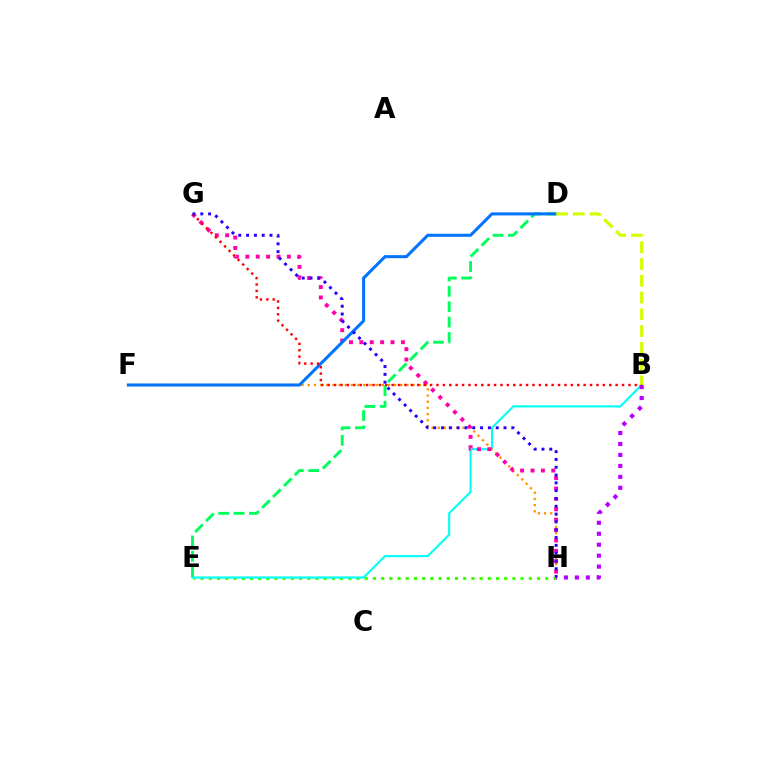{('E', 'H'): [{'color': '#3dff00', 'line_style': 'dotted', 'thickness': 2.23}], ('B', 'E'): [{'color': '#00fff6', 'line_style': 'solid', 'thickness': 1.51}], ('F', 'H'): [{'color': '#ff9400', 'line_style': 'dotted', 'thickness': 1.68}], ('G', 'H'): [{'color': '#ff00ac', 'line_style': 'dotted', 'thickness': 2.82}, {'color': '#2500ff', 'line_style': 'dotted', 'thickness': 2.12}], ('D', 'E'): [{'color': '#00ff5c', 'line_style': 'dashed', 'thickness': 2.09}], ('D', 'F'): [{'color': '#0074ff', 'line_style': 'solid', 'thickness': 2.18}], ('B', 'H'): [{'color': '#b900ff', 'line_style': 'dotted', 'thickness': 2.98}], ('B', 'D'): [{'color': '#d1ff00', 'line_style': 'dashed', 'thickness': 2.28}], ('B', 'G'): [{'color': '#ff0000', 'line_style': 'dotted', 'thickness': 1.74}]}